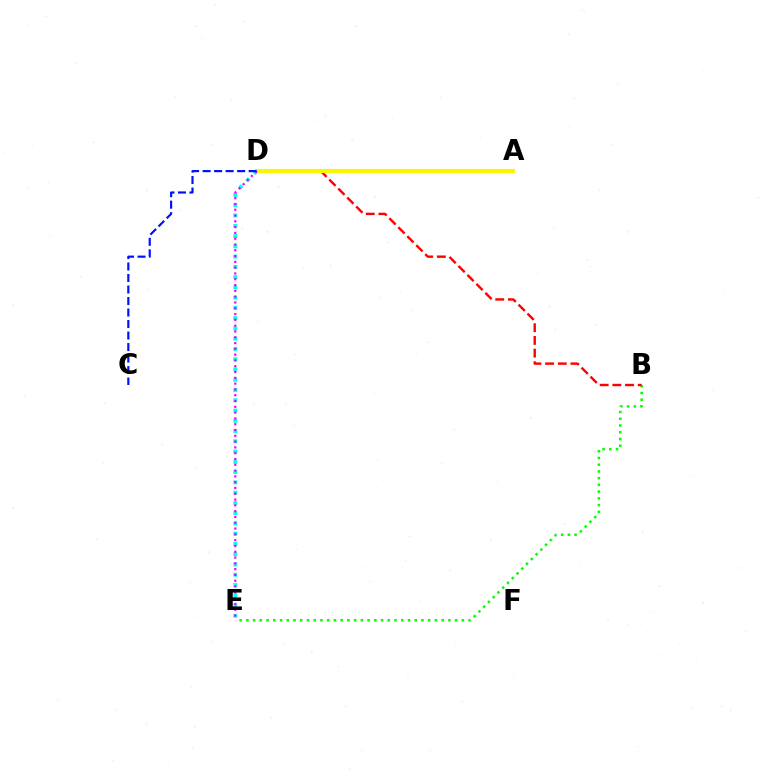{('B', 'E'): [{'color': '#08ff00', 'line_style': 'dotted', 'thickness': 1.83}], ('B', 'D'): [{'color': '#ff0000', 'line_style': 'dashed', 'thickness': 1.72}], ('A', 'D'): [{'color': '#fcf500', 'line_style': 'solid', 'thickness': 2.97}], ('D', 'E'): [{'color': '#00fff6', 'line_style': 'dotted', 'thickness': 2.79}, {'color': '#ee00ff', 'line_style': 'dotted', 'thickness': 1.58}], ('C', 'D'): [{'color': '#0010ff', 'line_style': 'dashed', 'thickness': 1.56}]}